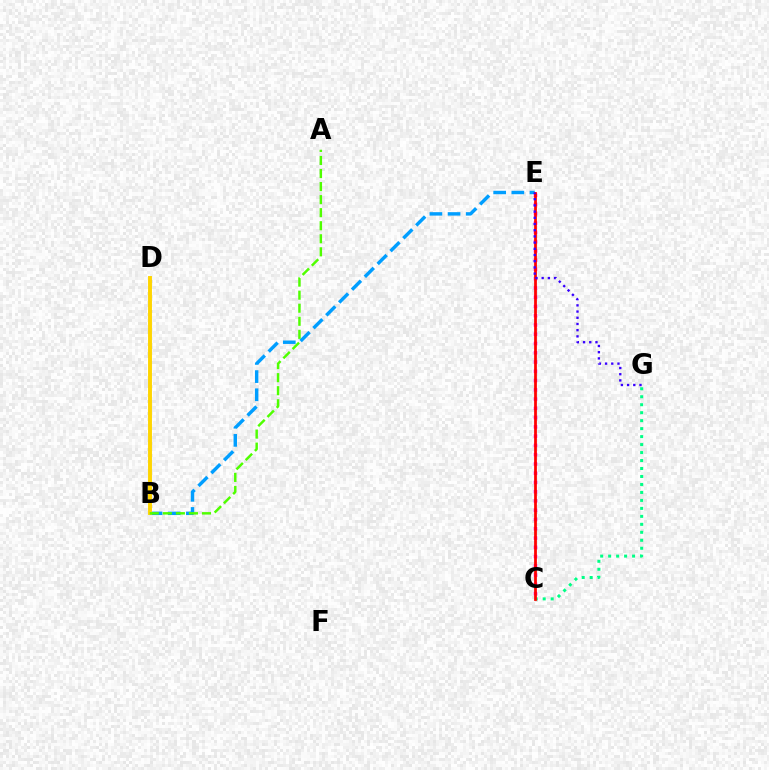{('C', 'G'): [{'color': '#00ff86', 'line_style': 'dotted', 'thickness': 2.17}], ('C', 'E'): [{'color': '#ff00ed', 'line_style': 'dotted', 'thickness': 2.52}, {'color': '#ff0000', 'line_style': 'solid', 'thickness': 1.99}], ('B', 'E'): [{'color': '#009eff', 'line_style': 'dashed', 'thickness': 2.47}], ('B', 'D'): [{'color': '#ffd500', 'line_style': 'solid', 'thickness': 2.81}], ('A', 'B'): [{'color': '#4fff00', 'line_style': 'dashed', 'thickness': 1.77}], ('E', 'G'): [{'color': '#3700ff', 'line_style': 'dotted', 'thickness': 1.68}]}